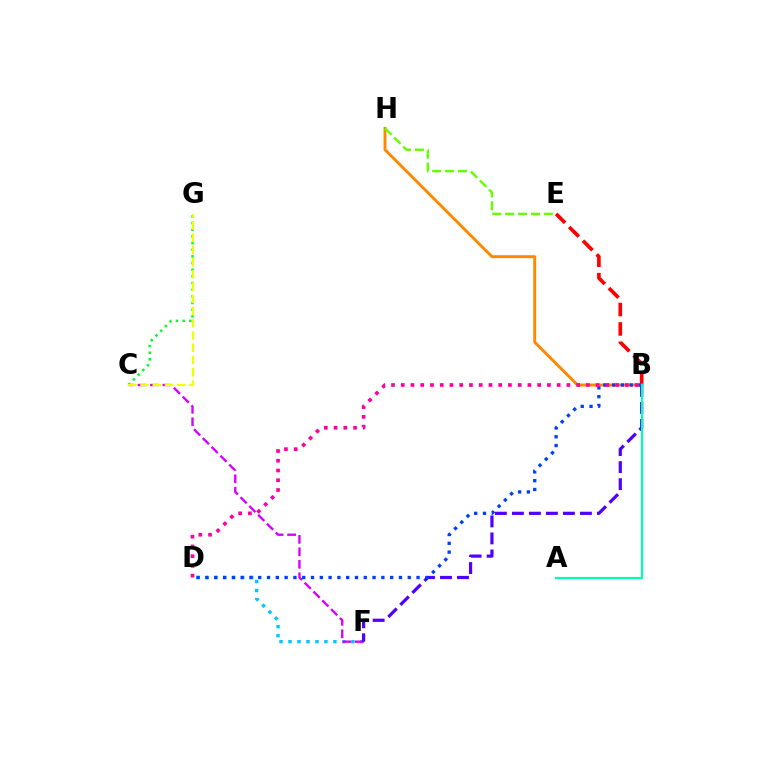{('D', 'F'): [{'color': '#00c7ff', 'line_style': 'dotted', 'thickness': 2.44}], ('C', 'F'): [{'color': '#d600ff', 'line_style': 'dashed', 'thickness': 1.69}], ('B', 'E'): [{'color': '#ff0000', 'line_style': 'dashed', 'thickness': 2.63}], ('B', 'H'): [{'color': '#ff8800', 'line_style': 'solid', 'thickness': 2.11}], ('C', 'G'): [{'color': '#00ff27', 'line_style': 'dotted', 'thickness': 1.81}, {'color': '#eeff00', 'line_style': 'dashed', 'thickness': 1.66}], ('B', 'F'): [{'color': '#4f00ff', 'line_style': 'dashed', 'thickness': 2.31}], ('B', 'D'): [{'color': '#003fff', 'line_style': 'dotted', 'thickness': 2.39}, {'color': '#ff00a0', 'line_style': 'dotted', 'thickness': 2.65}], ('A', 'B'): [{'color': '#00ffaf', 'line_style': 'solid', 'thickness': 1.6}], ('E', 'H'): [{'color': '#66ff00', 'line_style': 'dashed', 'thickness': 1.75}]}